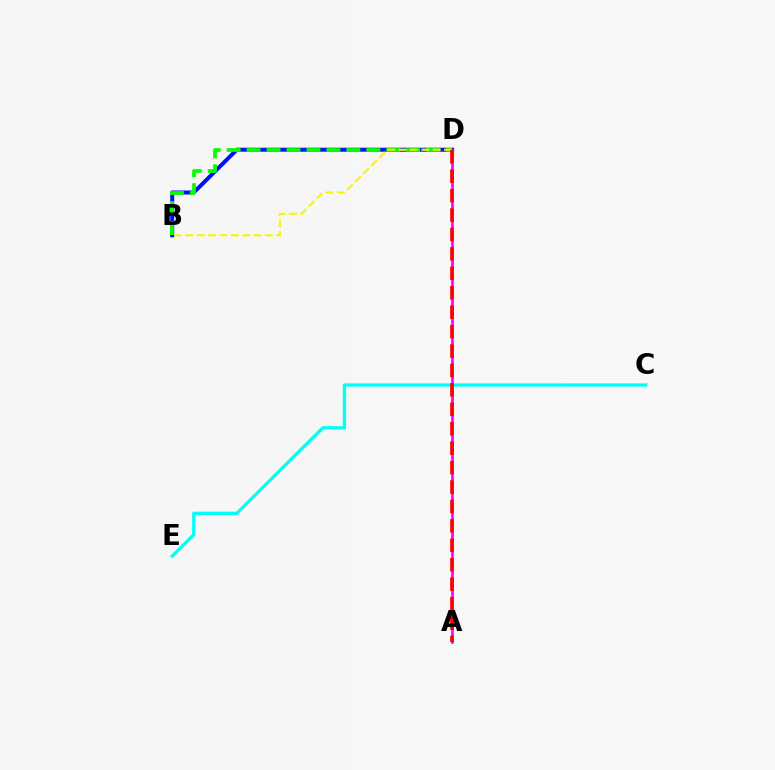{('B', 'D'): [{'color': '#0010ff', 'line_style': 'solid', 'thickness': 2.87}, {'color': '#08ff00', 'line_style': 'dashed', 'thickness': 2.71}, {'color': '#fcf500', 'line_style': 'dashed', 'thickness': 1.54}], ('C', 'E'): [{'color': '#00fff6', 'line_style': 'solid', 'thickness': 2.36}], ('A', 'D'): [{'color': '#ee00ff', 'line_style': 'solid', 'thickness': 1.87}, {'color': '#ff0000', 'line_style': 'dashed', 'thickness': 2.64}]}